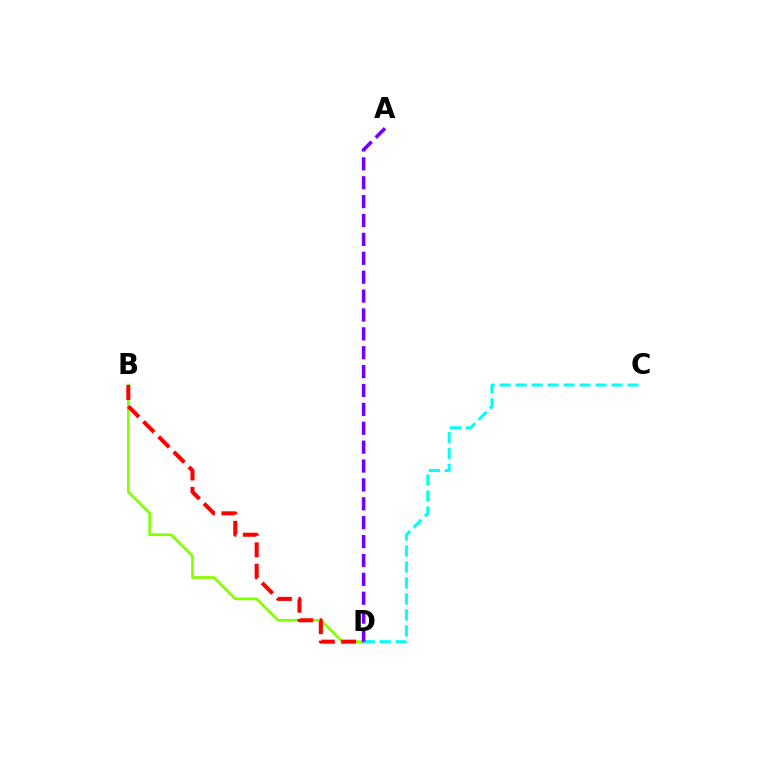{('B', 'D'): [{'color': '#84ff00', 'line_style': 'solid', 'thickness': 1.96}, {'color': '#ff0000', 'line_style': 'dashed', 'thickness': 2.91}], ('C', 'D'): [{'color': '#00fff6', 'line_style': 'dashed', 'thickness': 2.17}], ('A', 'D'): [{'color': '#7200ff', 'line_style': 'dashed', 'thickness': 2.57}]}